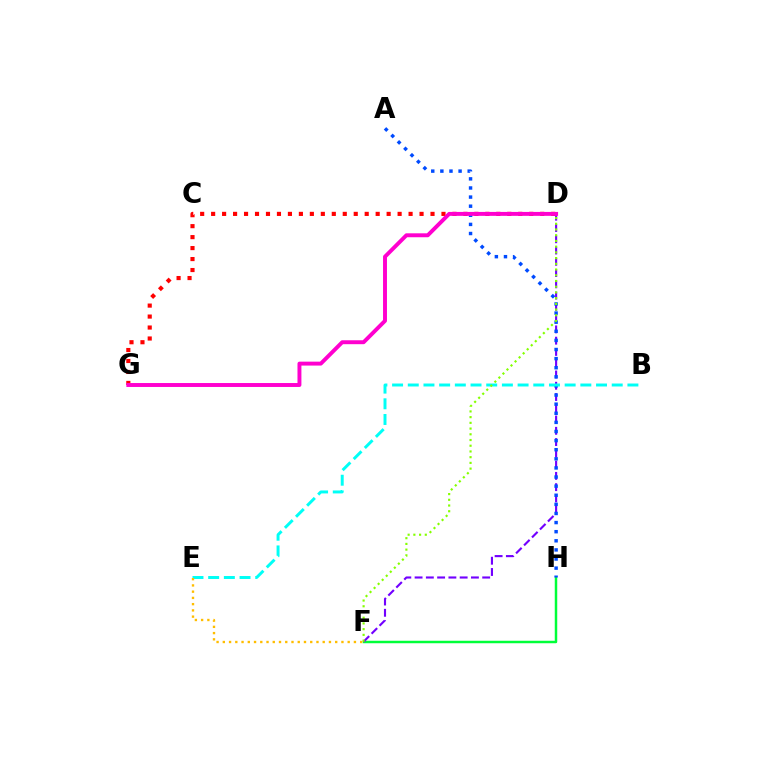{('D', 'G'): [{'color': '#ff0000', 'line_style': 'dotted', 'thickness': 2.98}, {'color': '#ff00cf', 'line_style': 'solid', 'thickness': 2.83}], ('F', 'H'): [{'color': '#00ff39', 'line_style': 'solid', 'thickness': 1.78}], ('D', 'F'): [{'color': '#7200ff', 'line_style': 'dashed', 'thickness': 1.53}, {'color': '#84ff00', 'line_style': 'dotted', 'thickness': 1.55}], ('A', 'H'): [{'color': '#004bff', 'line_style': 'dotted', 'thickness': 2.47}], ('B', 'E'): [{'color': '#00fff6', 'line_style': 'dashed', 'thickness': 2.13}], ('E', 'F'): [{'color': '#ffbd00', 'line_style': 'dotted', 'thickness': 1.7}]}